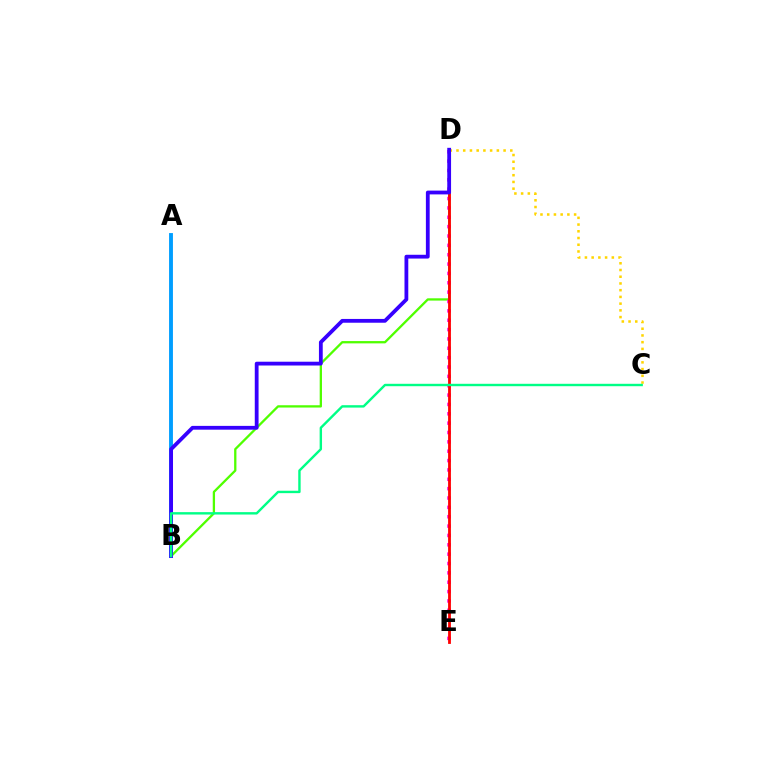{('B', 'D'): [{'color': '#4fff00', 'line_style': 'solid', 'thickness': 1.65}, {'color': '#3700ff', 'line_style': 'solid', 'thickness': 2.73}], ('C', 'D'): [{'color': '#ffd500', 'line_style': 'dotted', 'thickness': 1.83}], ('A', 'B'): [{'color': '#009eff', 'line_style': 'solid', 'thickness': 2.79}], ('D', 'E'): [{'color': '#ff00ed', 'line_style': 'dotted', 'thickness': 2.54}, {'color': '#ff0000', 'line_style': 'solid', 'thickness': 2.03}], ('B', 'C'): [{'color': '#00ff86', 'line_style': 'solid', 'thickness': 1.73}]}